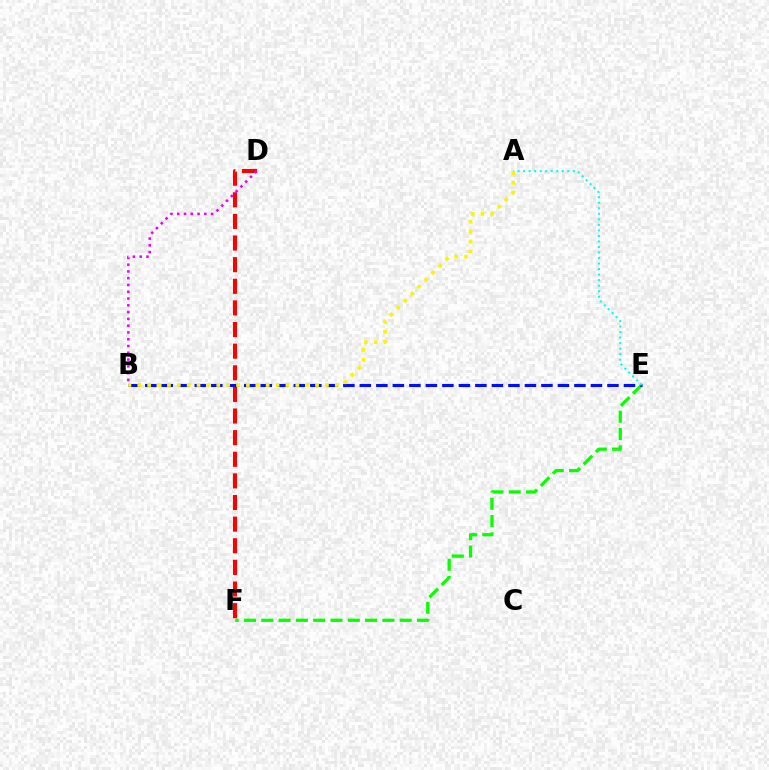{('E', 'F'): [{'color': '#08ff00', 'line_style': 'dashed', 'thickness': 2.35}], ('D', 'F'): [{'color': '#ff0000', 'line_style': 'dashed', 'thickness': 2.94}], ('B', 'E'): [{'color': '#0010ff', 'line_style': 'dashed', 'thickness': 2.24}], ('B', 'D'): [{'color': '#ee00ff', 'line_style': 'dotted', 'thickness': 1.84}], ('A', 'E'): [{'color': '#00fff6', 'line_style': 'dotted', 'thickness': 1.5}], ('A', 'B'): [{'color': '#fcf500', 'line_style': 'dotted', 'thickness': 2.68}]}